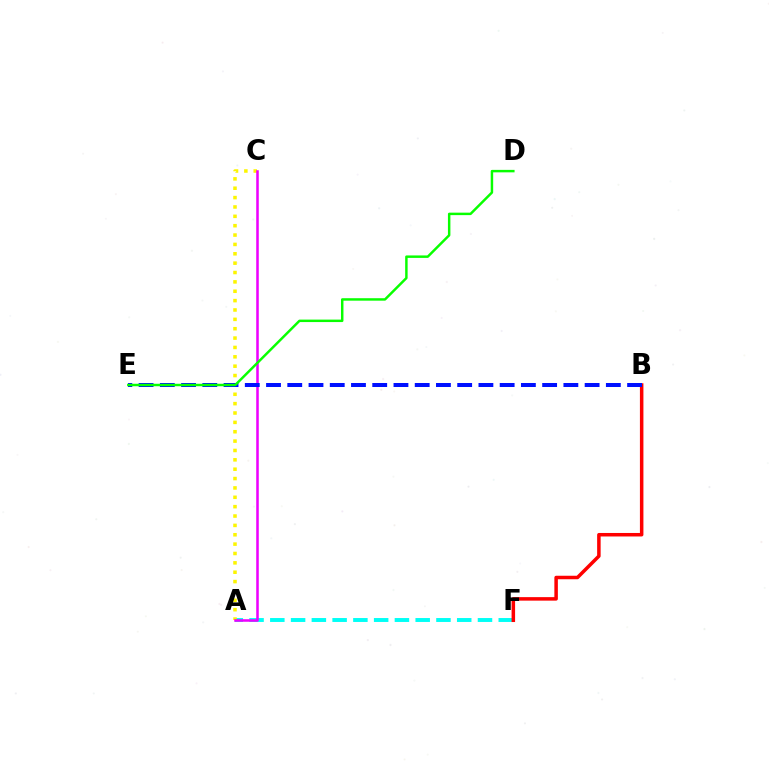{('A', 'F'): [{'color': '#00fff6', 'line_style': 'dashed', 'thickness': 2.82}], ('A', 'C'): [{'color': '#fcf500', 'line_style': 'dotted', 'thickness': 2.54}, {'color': '#ee00ff', 'line_style': 'solid', 'thickness': 1.83}], ('B', 'F'): [{'color': '#ff0000', 'line_style': 'solid', 'thickness': 2.52}], ('B', 'E'): [{'color': '#0010ff', 'line_style': 'dashed', 'thickness': 2.89}], ('D', 'E'): [{'color': '#08ff00', 'line_style': 'solid', 'thickness': 1.77}]}